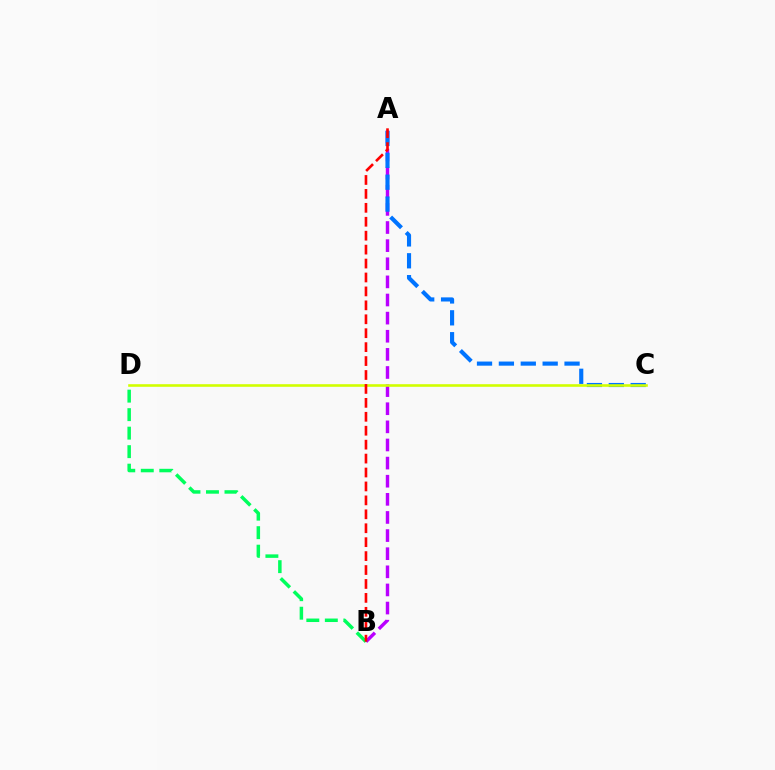{('A', 'B'): [{'color': '#b900ff', 'line_style': 'dashed', 'thickness': 2.46}, {'color': '#ff0000', 'line_style': 'dashed', 'thickness': 1.89}], ('A', 'C'): [{'color': '#0074ff', 'line_style': 'dashed', 'thickness': 2.97}], ('B', 'D'): [{'color': '#00ff5c', 'line_style': 'dashed', 'thickness': 2.51}], ('C', 'D'): [{'color': '#d1ff00', 'line_style': 'solid', 'thickness': 1.88}]}